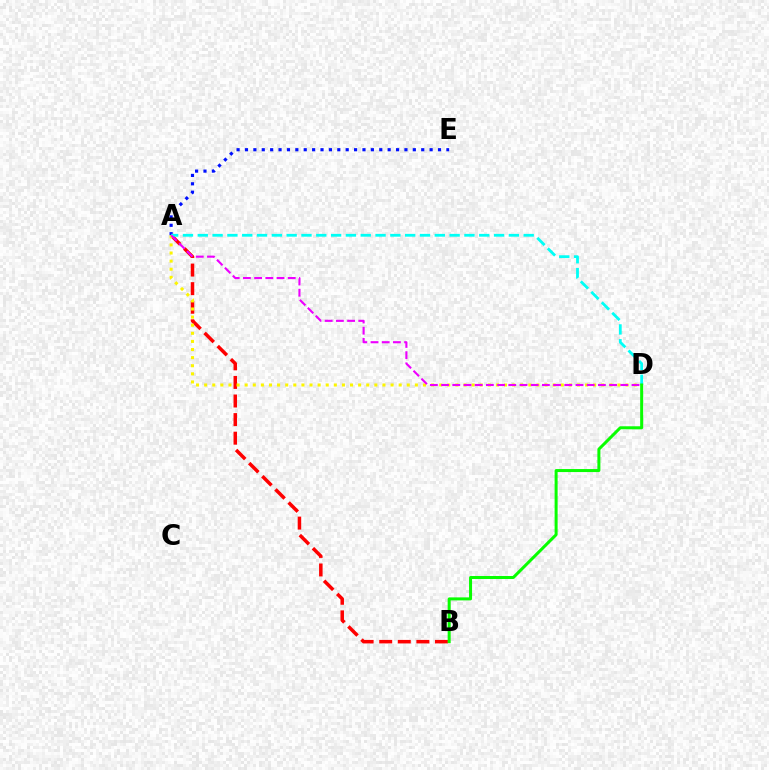{('A', 'E'): [{'color': '#0010ff', 'line_style': 'dotted', 'thickness': 2.28}], ('A', 'B'): [{'color': '#ff0000', 'line_style': 'dashed', 'thickness': 2.52}], ('A', 'D'): [{'color': '#00fff6', 'line_style': 'dashed', 'thickness': 2.01}, {'color': '#fcf500', 'line_style': 'dotted', 'thickness': 2.2}, {'color': '#ee00ff', 'line_style': 'dashed', 'thickness': 1.52}], ('B', 'D'): [{'color': '#08ff00', 'line_style': 'solid', 'thickness': 2.16}]}